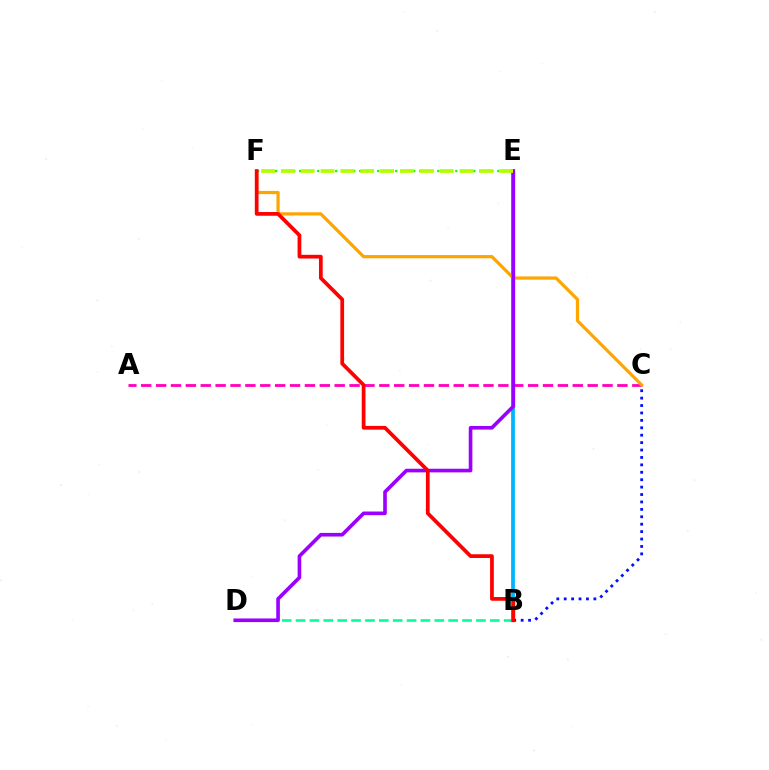{('B', 'D'): [{'color': '#00ff9d', 'line_style': 'dashed', 'thickness': 1.88}], ('E', 'F'): [{'color': '#08ff00', 'line_style': 'dotted', 'thickness': 1.63}, {'color': '#b3ff00', 'line_style': 'dashed', 'thickness': 2.69}], ('A', 'C'): [{'color': '#ff00bd', 'line_style': 'dashed', 'thickness': 2.02}], ('B', 'E'): [{'color': '#00b5ff', 'line_style': 'solid', 'thickness': 2.71}], ('C', 'F'): [{'color': '#ffa500', 'line_style': 'solid', 'thickness': 2.32}], ('B', 'C'): [{'color': '#0010ff', 'line_style': 'dotted', 'thickness': 2.02}], ('D', 'E'): [{'color': '#9b00ff', 'line_style': 'solid', 'thickness': 2.61}], ('B', 'F'): [{'color': '#ff0000', 'line_style': 'solid', 'thickness': 2.69}]}